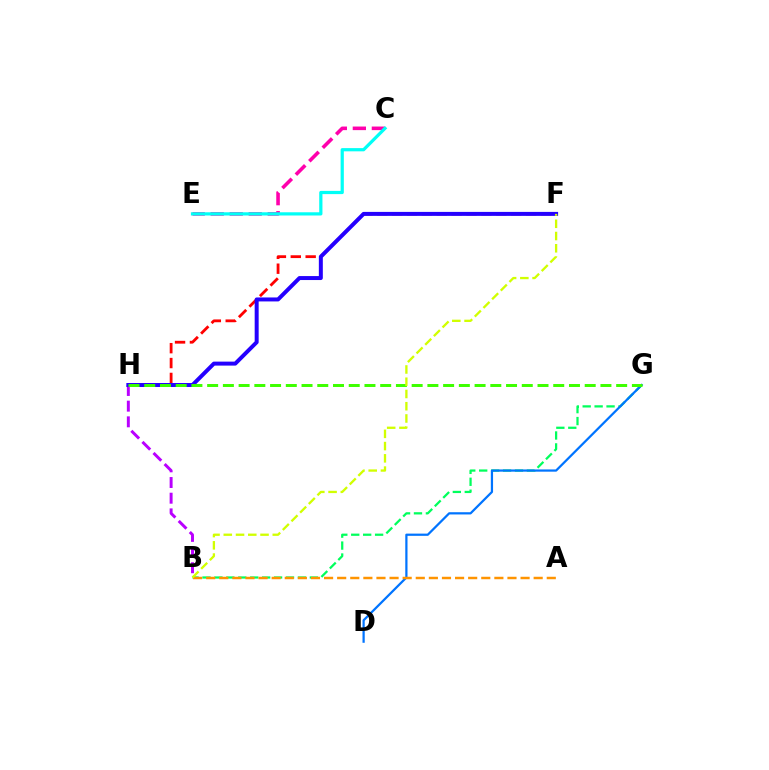{('F', 'H'): [{'color': '#ff0000', 'line_style': 'dashed', 'thickness': 2.02}, {'color': '#2500ff', 'line_style': 'solid', 'thickness': 2.86}], ('B', 'G'): [{'color': '#00ff5c', 'line_style': 'dashed', 'thickness': 1.62}], ('B', 'H'): [{'color': '#b900ff', 'line_style': 'dashed', 'thickness': 2.13}], ('D', 'G'): [{'color': '#0074ff', 'line_style': 'solid', 'thickness': 1.61}], ('C', 'E'): [{'color': '#ff00ac', 'line_style': 'dashed', 'thickness': 2.58}, {'color': '#00fff6', 'line_style': 'solid', 'thickness': 2.32}], ('G', 'H'): [{'color': '#3dff00', 'line_style': 'dashed', 'thickness': 2.14}], ('A', 'B'): [{'color': '#ff9400', 'line_style': 'dashed', 'thickness': 1.78}], ('B', 'F'): [{'color': '#d1ff00', 'line_style': 'dashed', 'thickness': 1.66}]}